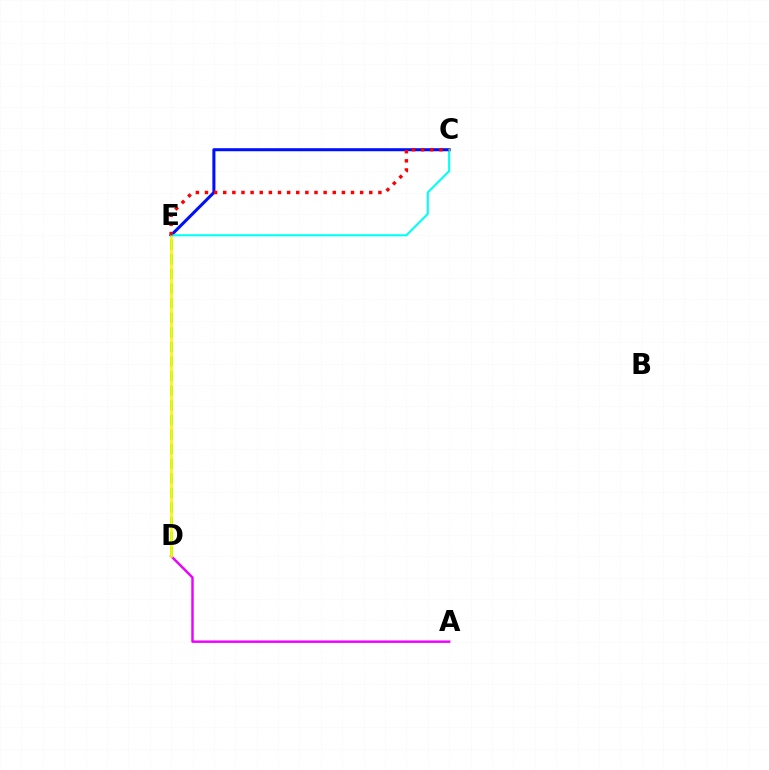{('A', 'D'): [{'color': '#ee00ff', 'line_style': 'solid', 'thickness': 1.76}], ('C', 'E'): [{'color': '#0010ff', 'line_style': 'solid', 'thickness': 2.19}, {'color': '#00fff6', 'line_style': 'solid', 'thickness': 1.5}, {'color': '#ff0000', 'line_style': 'dotted', 'thickness': 2.48}], ('D', 'E'): [{'color': '#08ff00', 'line_style': 'dashed', 'thickness': 1.98}, {'color': '#fcf500', 'line_style': 'solid', 'thickness': 1.86}]}